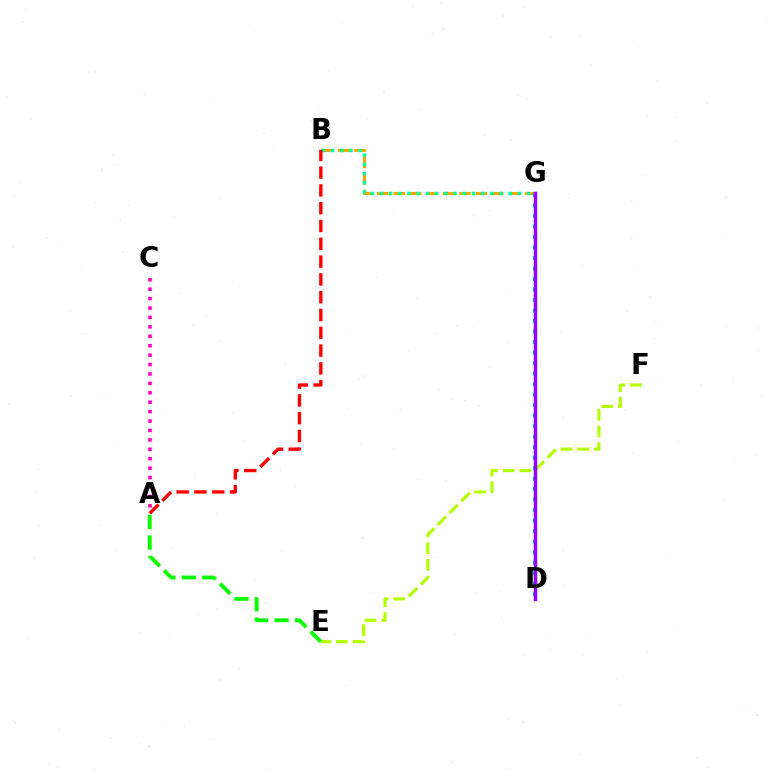{('A', 'C'): [{'color': '#ff00bd', 'line_style': 'dotted', 'thickness': 2.56}], ('B', 'G'): [{'color': '#ffa500', 'line_style': 'dashed', 'thickness': 2.23}, {'color': '#00ff9d', 'line_style': 'dotted', 'thickness': 2.5}], ('E', 'F'): [{'color': '#b3ff00', 'line_style': 'dashed', 'thickness': 2.27}], ('D', 'G'): [{'color': '#00b5ff', 'line_style': 'dotted', 'thickness': 2.85}, {'color': '#0010ff', 'line_style': 'solid', 'thickness': 2.46}, {'color': '#9b00ff', 'line_style': 'solid', 'thickness': 2.11}], ('A', 'E'): [{'color': '#08ff00', 'line_style': 'dashed', 'thickness': 2.78}], ('A', 'B'): [{'color': '#ff0000', 'line_style': 'dashed', 'thickness': 2.42}]}